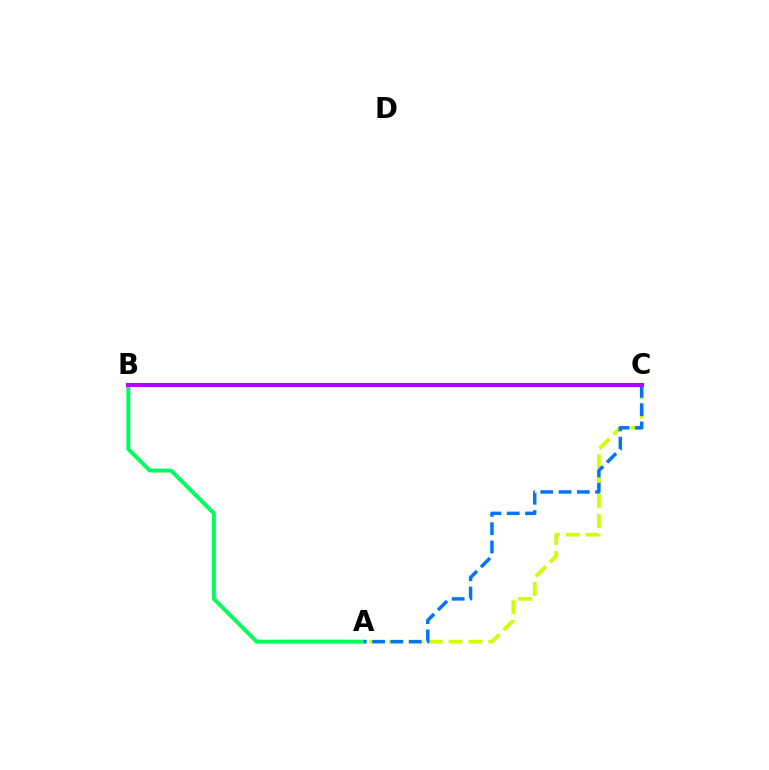{('A', 'C'): [{'color': '#d1ff00', 'line_style': 'dashed', 'thickness': 2.7}, {'color': '#0074ff', 'line_style': 'dashed', 'thickness': 2.49}], ('A', 'B'): [{'color': '#00ff5c', 'line_style': 'solid', 'thickness': 2.83}], ('B', 'C'): [{'color': '#ff0000', 'line_style': 'dotted', 'thickness': 1.59}, {'color': '#b900ff', 'line_style': 'solid', 'thickness': 2.89}]}